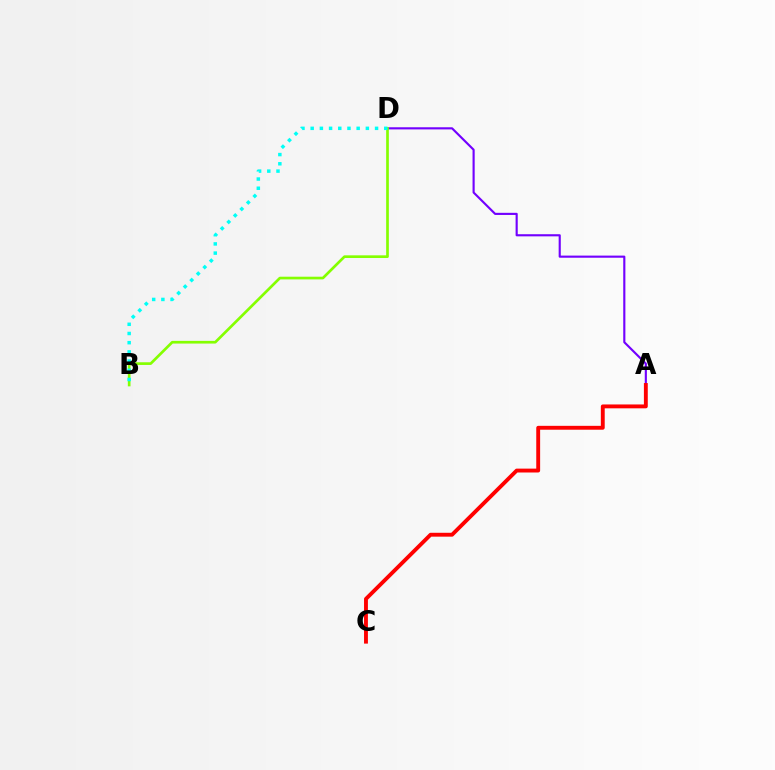{('A', 'D'): [{'color': '#7200ff', 'line_style': 'solid', 'thickness': 1.54}], ('B', 'D'): [{'color': '#84ff00', 'line_style': 'solid', 'thickness': 1.93}, {'color': '#00fff6', 'line_style': 'dotted', 'thickness': 2.5}], ('A', 'C'): [{'color': '#ff0000', 'line_style': 'solid', 'thickness': 2.79}]}